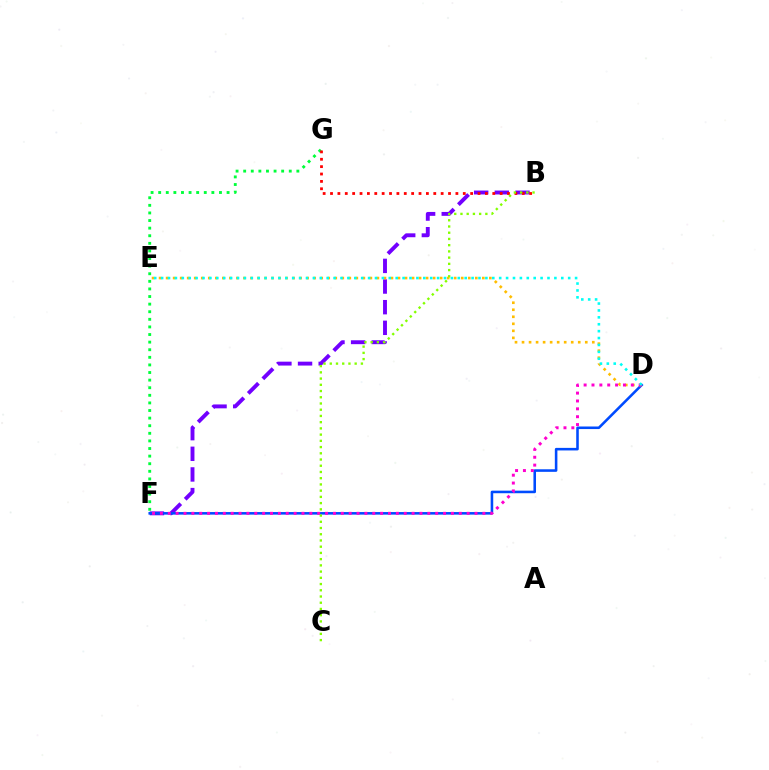{('B', 'F'): [{'color': '#7200ff', 'line_style': 'dashed', 'thickness': 2.8}], ('D', 'F'): [{'color': '#004bff', 'line_style': 'solid', 'thickness': 1.85}, {'color': '#ff00cf', 'line_style': 'dotted', 'thickness': 2.14}], ('D', 'E'): [{'color': '#ffbd00', 'line_style': 'dotted', 'thickness': 1.91}, {'color': '#00fff6', 'line_style': 'dotted', 'thickness': 1.87}], ('F', 'G'): [{'color': '#00ff39', 'line_style': 'dotted', 'thickness': 2.06}], ('B', 'G'): [{'color': '#ff0000', 'line_style': 'dotted', 'thickness': 2.0}], ('B', 'C'): [{'color': '#84ff00', 'line_style': 'dotted', 'thickness': 1.69}]}